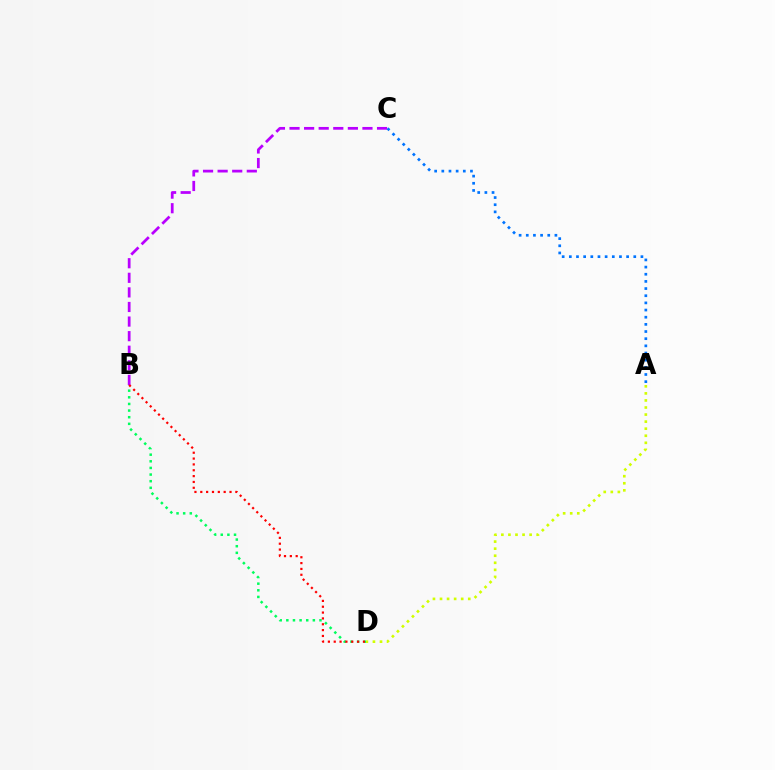{('A', 'D'): [{'color': '#d1ff00', 'line_style': 'dotted', 'thickness': 1.92}], ('B', 'C'): [{'color': '#b900ff', 'line_style': 'dashed', 'thickness': 1.98}], ('B', 'D'): [{'color': '#00ff5c', 'line_style': 'dotted', 'thickness': 1.8}, {'color': '#ff0000', 'line_style': 'dotted', 'thickness': 1.59}], ('A', 'C'): [{'color': '#0074ff', 'line_style': 'dotted', 'thickness': 1.95}]}